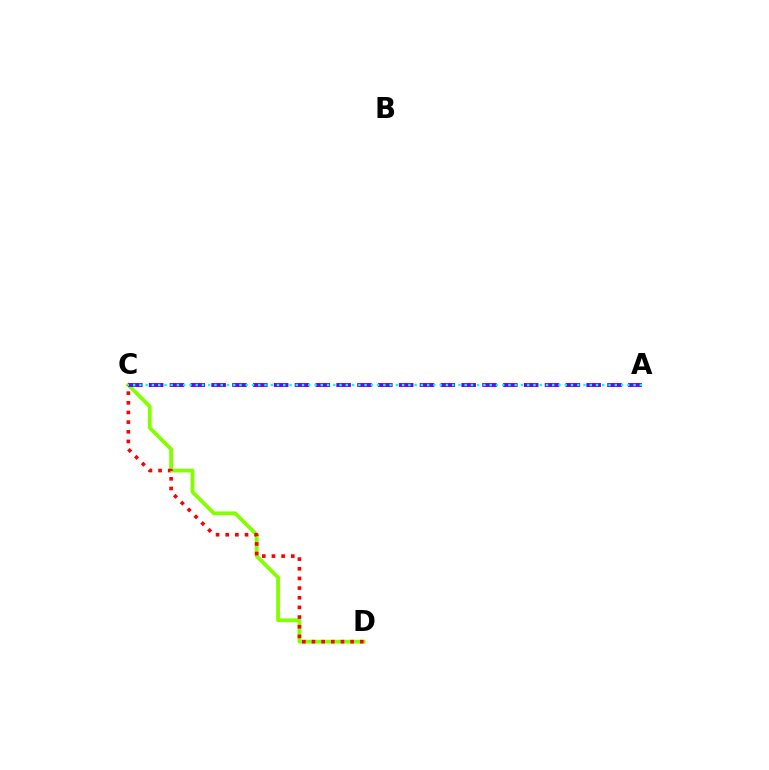{('C', 'D'): [{'color': '#84ff00', 'line_style': 'solid', 'thickness': 2.75}, {'color': '#ff0000', 'line_style': 'dotted', 'thickness': 2.62}], ('A', 'C'): [{'color': '#7200ff', 'line_style': 'dashed', 'thickness': 2.83}, {'color': '#00fff6', 'line_style': 'dotted', 'thickness': 1.7}]}